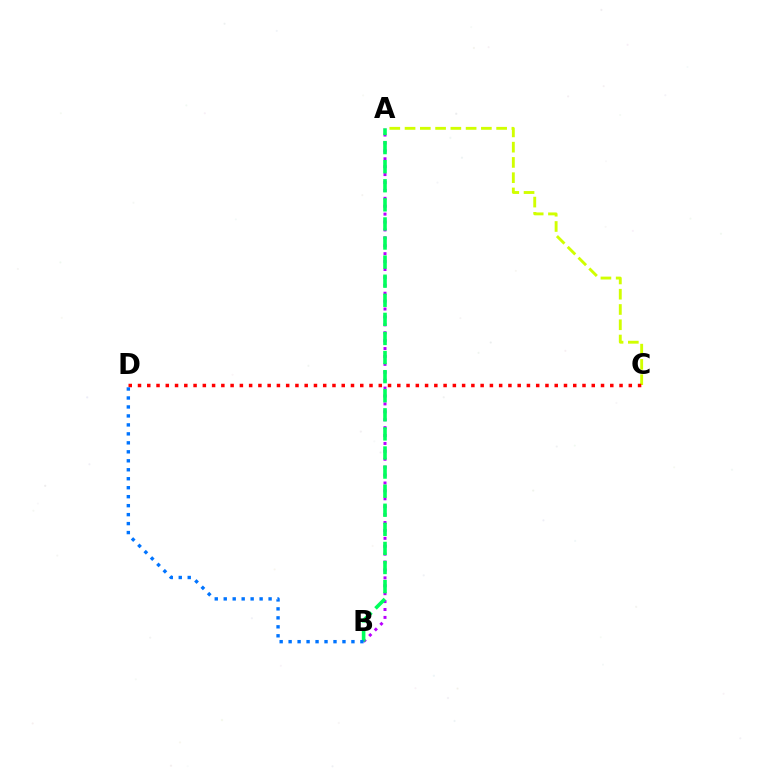{('A', 'B'): [{'color': '#b900ff', 'line_style': 'dotted', 'thickness': 2.15}, {'color': '#00ff5c', 'line_style': 'dashed', 'thickness': 2.59}], ('A', 'C'): [{'color': '#d1ff00', 'line_style': 'dashed', 'thickness': 2.07}], ('C', 'D'): [{'color': '#ff0000', 'line_style': 'dotted', 'thickness': 2.52}], ('B', 'D'): [{'color': '#0074ff', 'line_style': 'dotted', 'thickness': 2.44}]}